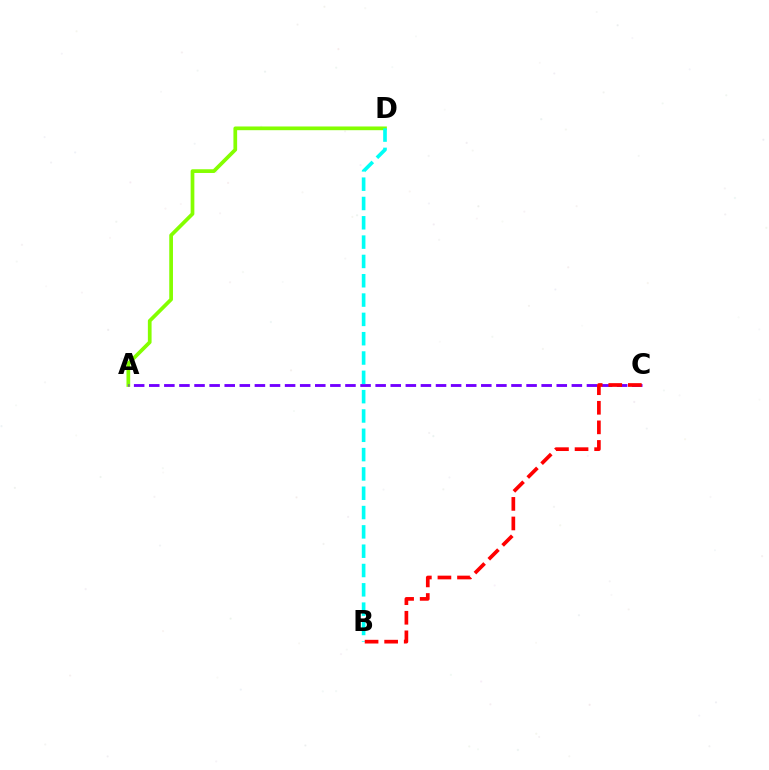{('A', 'D'): [{'color': '#84ff00', 'line_style': 'solid', 'thickness': 2.67}], ('A', 'C'): [{'color': '#7200ff', 'line_style': 'dashed', 'thickness': 2.05}], ('B', 'D'): [{'color': '#00fff6', 'line_style': 'dashed', 'thickness': 2.62}], ('B', 'C'): [{'color': '#ff0000', 'line_style': 'dashed', 'thickness': 2.66}]}